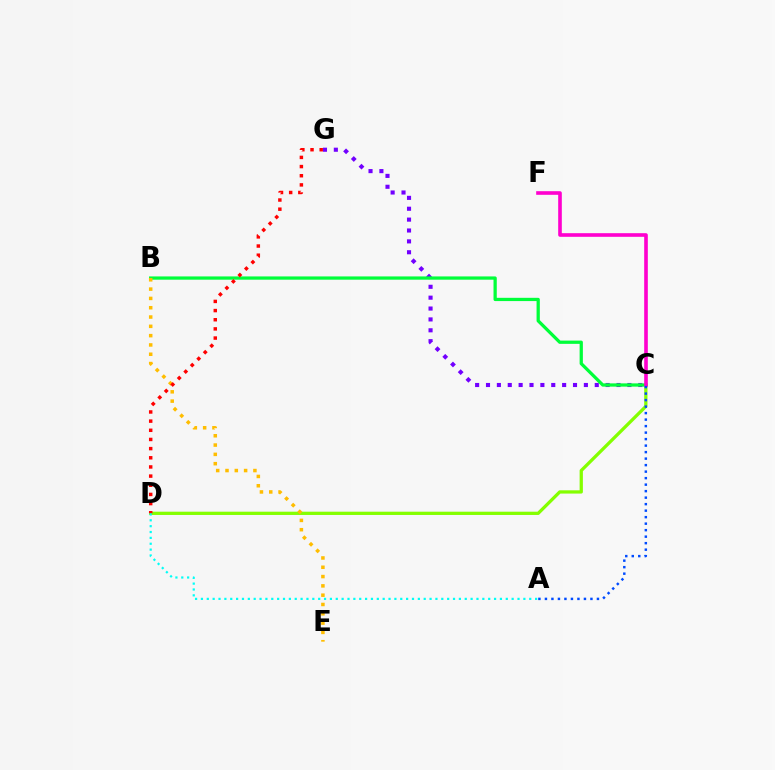{('C', 'G'): [{'color': '#7200ff', 'line_style': 'dotted', 'thickness': 2.95}], ('C', 'D'): [{'color': '#84ff00', 'line_style': 'solid', 'thickness': 2.35}], ('B', 'C'): [{'color': '#00ff39', 'line_style': 'solid', 'thickness': 2.35}], ('B', 'E'): [{'color': '#ffbd00', 'line_style': 'dotted', 'thickness': 2.53}], ('C', 'F'): [{'color': '#ff00cf', 'line_style': 'solid', 'thickness': 2.61}], ('D', 'G'): [{'color': '#ff0000', 'line_style': 'dotted', 'thickness': 2.49}], ('A', 'D'): [{'color': '#00fff6', 'line_style': 'dotted', 'thickness': 1.59}], ('A', 'C'): [{'color': '#004bff', 'line_style': 'dotted', 'thickness': 1.77}]}